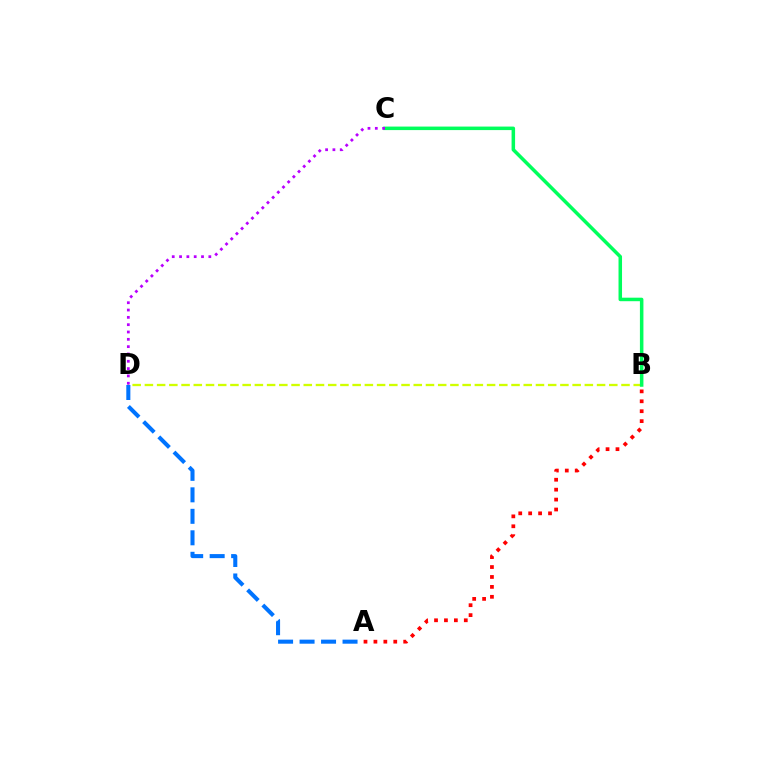{('A', 'B'): [{'color': '#ff0000', 'line_style': 'dotted', 'thickness': 2.7}], ('B', 'D'): [{'color': '#d1ff00', 'line_style': 'dashed', 'thickness': 1.66}], ('A', 'D'): [{'color': '#0074ff', 'line_style': 'dashed', 'thickness': 2.92}], ('B', 'C'): [{'color': '#00ff5c', 'line_style': 'solid', 'thickness': 2.53}], ('C', 'D'): [{'color': '#b900ff', 'line_style': 'dotted', 'thickness': 1.99}]}